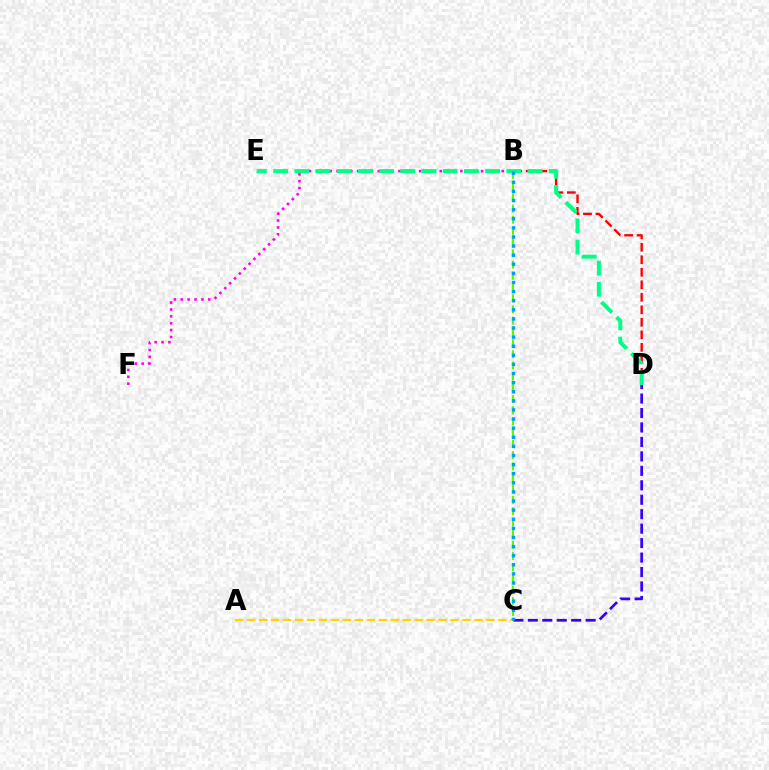{('B', 'D'): [{'color': '#ff0000', 'line_style': 'dashed', 'thickness': 1.7}], ('A', 'C'): [{'color': '#ffd500', 'line_style': 'dashed', 'thickness': 1.63}], ('B', 'C'): [{'color': '#4fff00', 'line_style': 'dashed', 'thickness': 1.52}, {'color': '#009eff', 'line_style': 'dotted', 'thickness': 2.47}], ('B', 'F'): [{'color': '#ff00ed', 'line_style': 'dotted', 'thickness': 1.87}], ('C', 'D'): [{'color': '#3700ff', 'line_style': 'dashed', 'thickness': 1.96}], ('D', 'E'): [{'color': '#00ff86', 'line_style': 'dashed', 'thickness': 2.88}]}